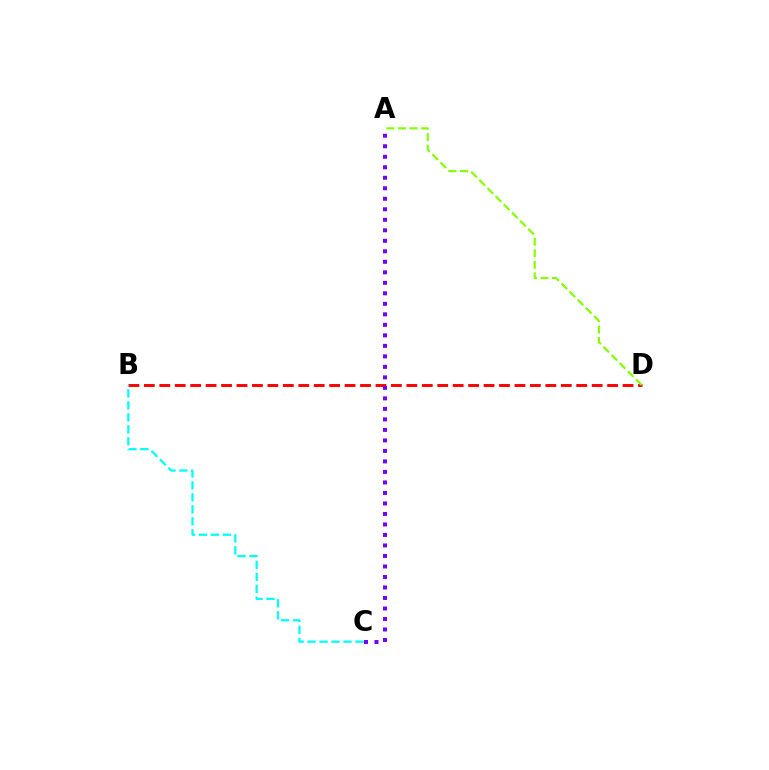{('B', 'D'): [{'color': '#ff0000', 'line_style': 'dashed', 'thickness': 2.1}], ('A', 'D'): [{'color': '#84ff00', 'line_style': 'dashed', 'thickness': 1.57}], ('A', 'C'): [{'color': '#7200ff', 'line_style': 'dotted', 'thickness': 2.85}], ('B', 'C'): [{'color': '#00fff6', 'line_style': 'dashed', 'thickness': 1.63}]}